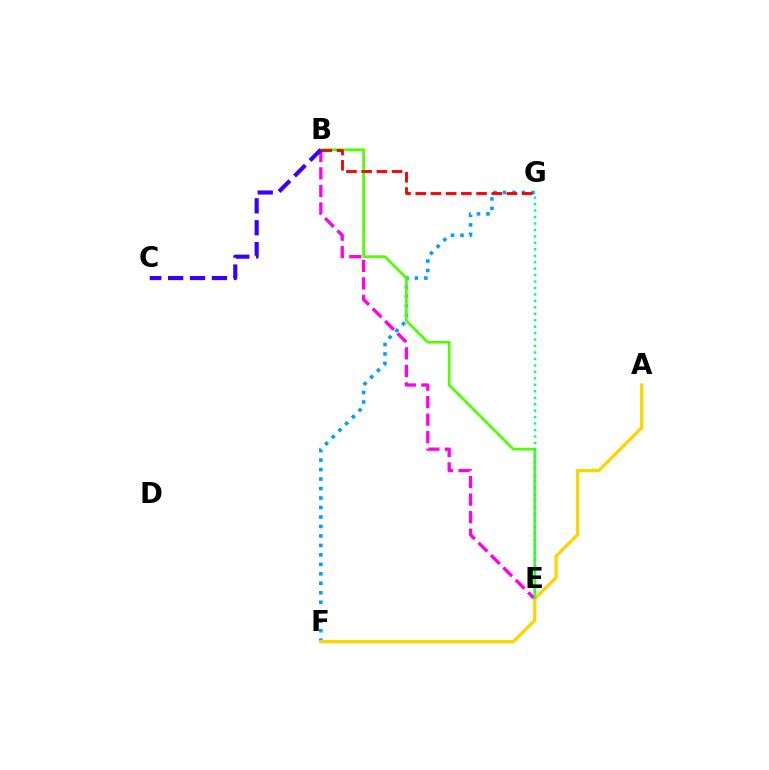{('F', 'G'): [{'color': '#009eff', 'line_style': 'dotted', 'thickness': 2.58}], ('B', 'E'): [{'color': '#4fff00', 'line_style': 'solid', 'thickness': 1.95}, {'color': '#ff00ed', 'line_style': 'dashed', 'thickness': 2.38}], ('B', 'G'): [{'color': '#ff0000', 'line_style': 'dashed', 'thickness': 2.07}], ('A', 'F'): [{'color': '#ffd500', 'line_style': 'solid', 'thickness': 2.36}], ('E', 'G'): [{'color': '#00ff86', 'line_style': 'dotted', 'thickness': 1.75}], ('B', 'C'): [{'color': '#3700ff', 'line_style': 'dashed', 'thickness': 2.97}]}